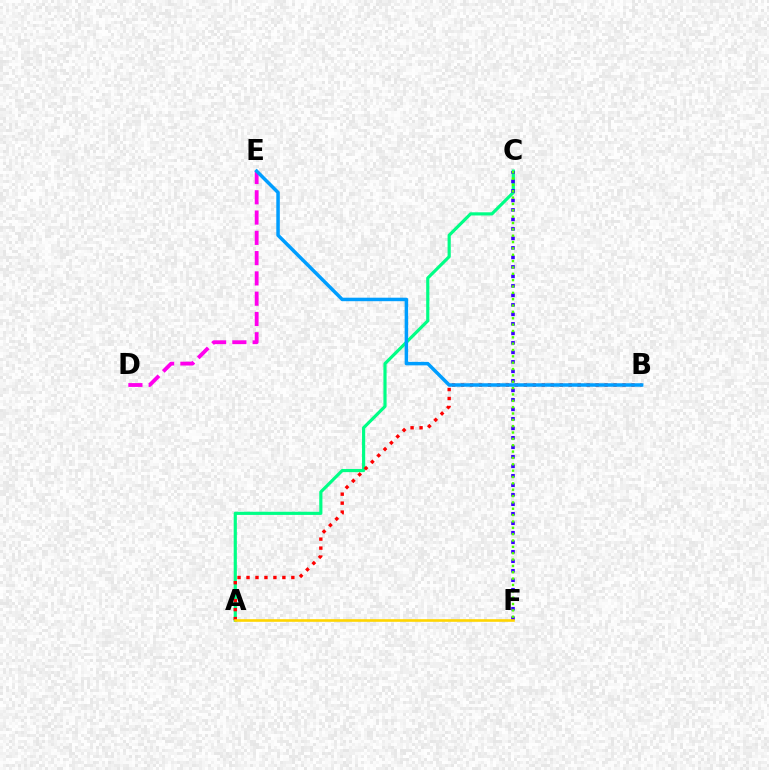{('D', 'E'): [{'color': '#ff00ed', 'line_style': 'dashed', 'thickness': 2.75}], ('A', 'C'): [{'color': '#00ff86', 'line_style': 'solid', 'thickness': 2.28}], ('C', 'F'): [{'color': '#3700ff', 'line_style': 'dotted', 'thickness': 2.58}, {'color': '#4fff00', 'line_style': 'dotted', 'thickness': 1.73}], ('A', 'B'): [{'color': '#ff0000', 'line_style': 'dotted', 'thickness': 2.44}], ('B', 'E'): [{'color': '#009eff', 'line_style': 'solid', 'thickness': 2.51}], ('A', 'F'): [{'color': '#ffd500', 'line_style': 'solid', 'thickness': 1.89}]}